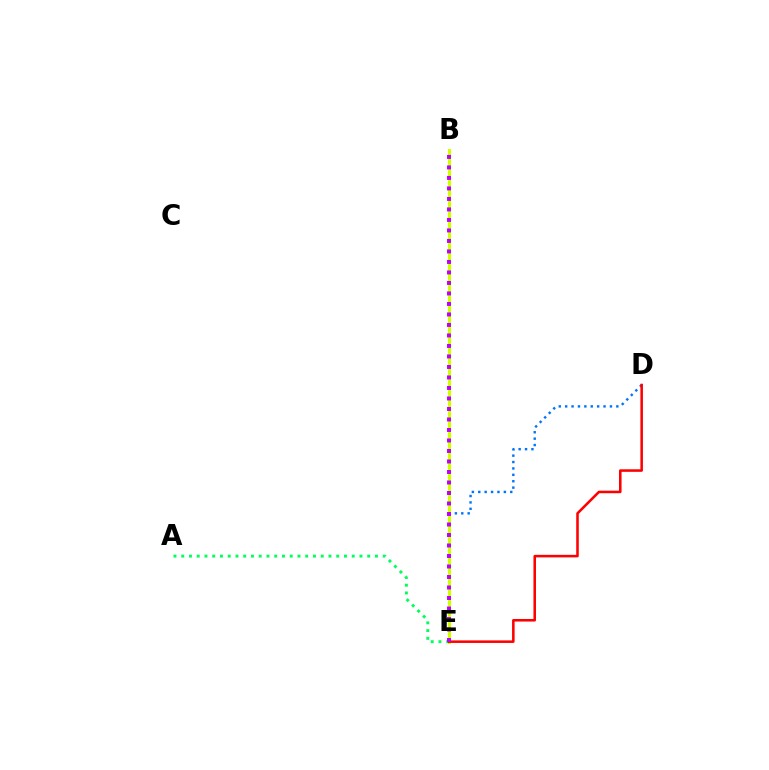{('D', 'E'): [{'color': '#0074ff', 'line_style': 'dotted', 'thickness': 1.74}, {'color': '#ff0000', 'line_style': 'solid', 'thickness': 1.83}], ('B', 'E'): [{'color': '#d1ff00', 'line_style': 'solid', 'thickness': 2.26}, {'color': '#b900ff', 'line_style': 'dotted', 'thickness': 2.85}], ('A', 'E'): [{'color': '#00ff5c', 'line_style': 'dotted', 'thickness': 2.11}]}